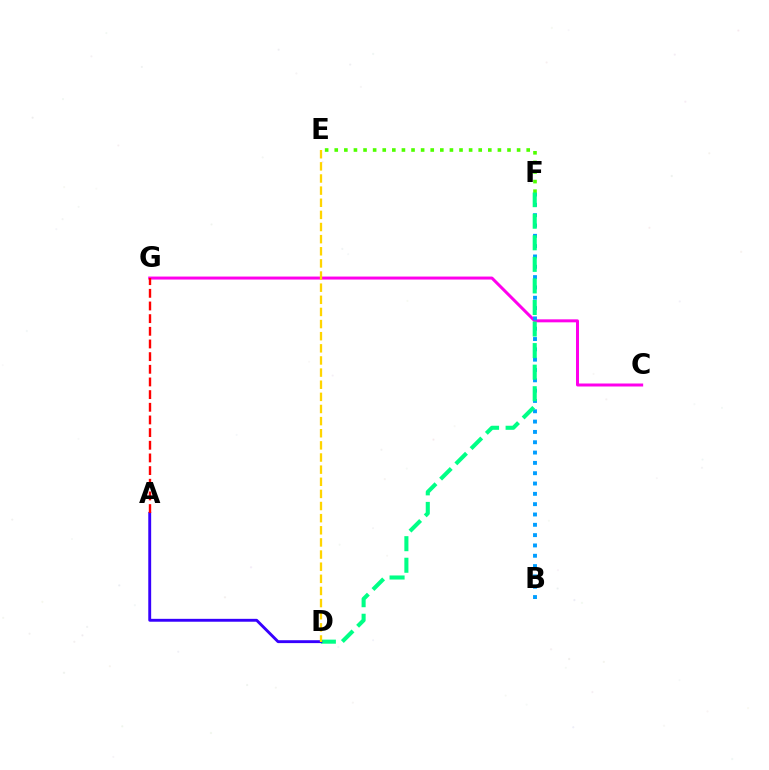{('C', 'G'): [{'color': '#ff00ed', 'line_style': 'solid', 'thickness': 2.15}], ('B', 'F'): [{'color': '#009eff', 'line_style': 'dotted', 'thickness': 2.8}], ('E', 'F'): [{'color': '#4fff00', 'line_style': 'dotted', 'thickness': 2.61}], ('D', 'F'): [{'color': '#00ff86', 'line_style': 'dashed', 'thickness': 2.93}], ('A', 'D'): [{'color': '#3700ff', 'line_style': 'solid', 'thickness': 2.08}], ('D', 'E'): [{'color': '#ffd500', 'line_style': 'dashed', 'thickness': 1.65}], ('A', 'G'): [{'color': '#ff0000', 'line_style': 'dashed', 'thickness': 1.72}]}